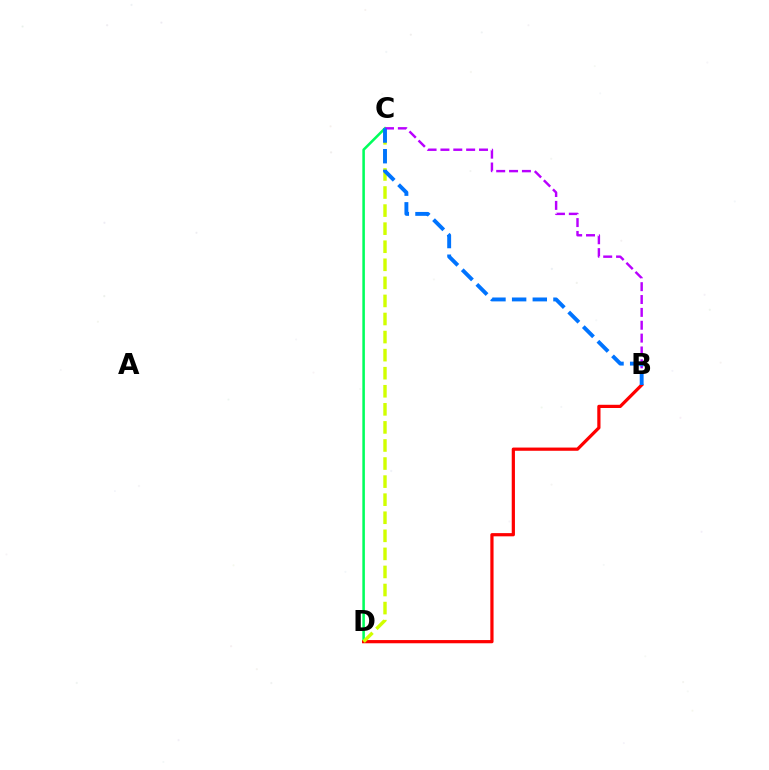{('C', 'D'): [{'color': '#00ff5c', 'line_style': 'solid', 'thickness': 1.84}, {'color': '#d1ff00', 'line_style': 'dashed', 'thickness': 2.45}], ('B', 'D'): [{'color': '#ff0000', 'line_style': 'solid', 'thickness': 2.31}], ('B', 'C'): [{'color': '#b900ff', 'line_style': 'dashed', 'thickness': 1.75}, {'color': '#0074ff', 'line_style': 'dashed', 'thickness': 2.81}]}